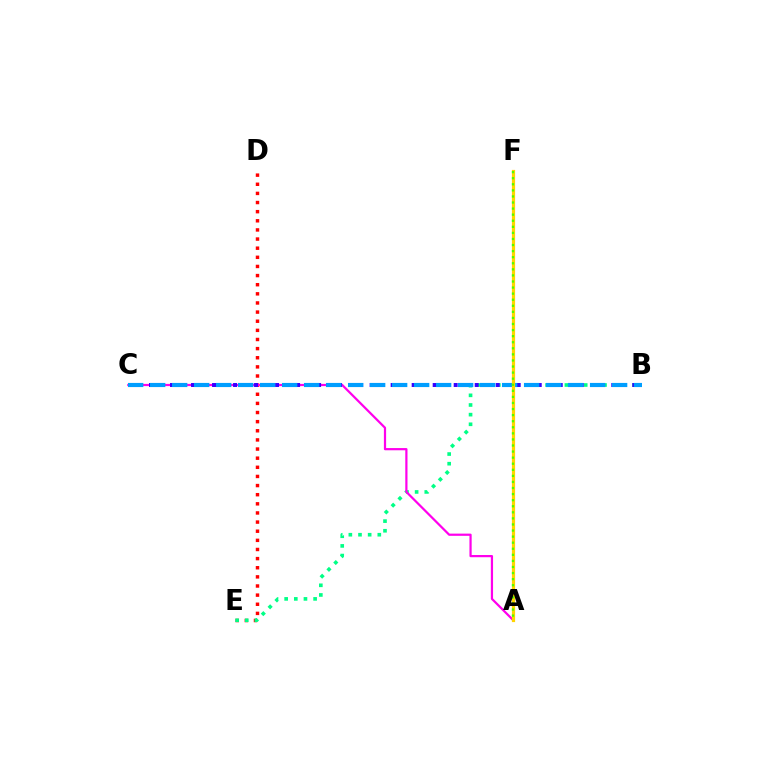{('D', 'E'): [{'color': '#ff0000', 'line_style': 'dotted', 'thickness': 2.48}], ('B', 'E'): [{'color': '#00ff86', 'line_style': 'dotted', 'thickness': 2.62}], ('A', 'C'): [{'color': '#ff00ed', 'line_style': 'solid', 'thickness': 1.6}], ('B', 'C'): [{'color': '#3700ff', 'line_style': 'dotted', 'thickness': 2.85}, {'color': '#009eff', 'line_style': 'dashed', 'thickness': 2.99}], ('A', 'F'): [{'color': '#ffd500', 'line_style': 'solid', 'thickness': 2.3}, {'color': '#4fff00', 'line_style': 'dotted', 'thickness': 1.65}]}